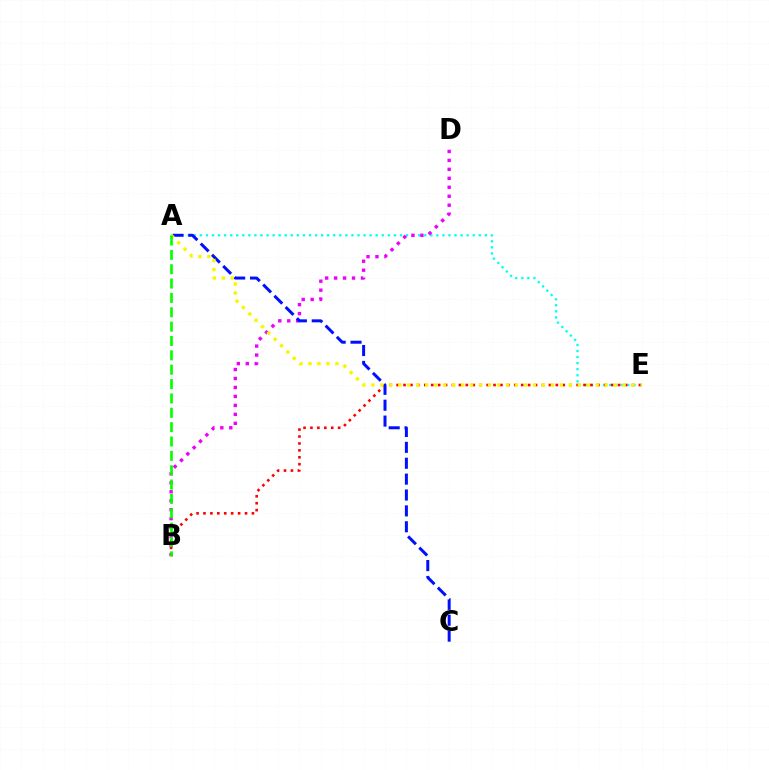{('A', 'E'): [{'color': '#00fff6', 'line_style': 'dotted', 'thickness': 1.65}, {'color': '#fcf500', 'line_style': 'dotted', 'thickness': 2.44}], ('B', 'D'): [{'color': '#ee00ff', 'line_style': 'dotted', 'thickness': 2.44}], ('B', 'E'): [{'color': '#ff0000', 'line_style': 'dotted', 'thickness': 1.88}], ('A', 'C'): [{'color': '#0010ff', 'line_style': 'dashed', 'thickness': 2.16}], ('A', 'B'): [{'color': '#08ff00', 'line_style': 'dashed', 'thickness': 1.95}]}